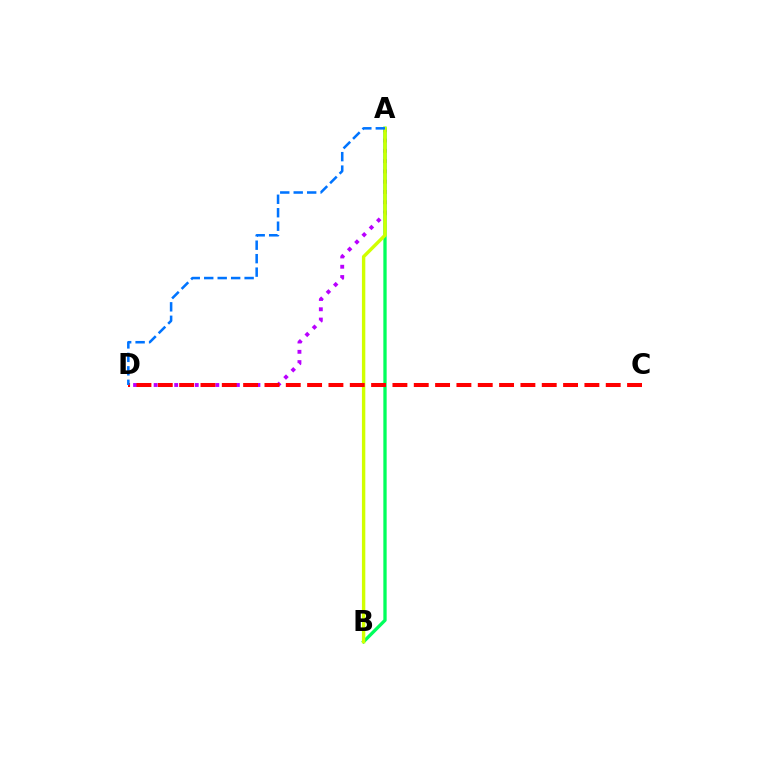{('A', 'D'): [{'color': '#b900ff', 'line_style': 'dotted', 'thickness': 2.79}, {'color': '#0074ff', 'line_style': 'dashed', 'thickness': 1.83}], ('A', 'B'): [{'color': '#00ff5c', 'line_style': 'solid', 'thickness': 2.38}, {'color': '#d1ff00', 'line_style': 'solid', 'thickness': 2.44}], ('C', 'D'): [{'color': '#ff0000', 'line_style': 'dashed', 'thickness': 2.9}]}